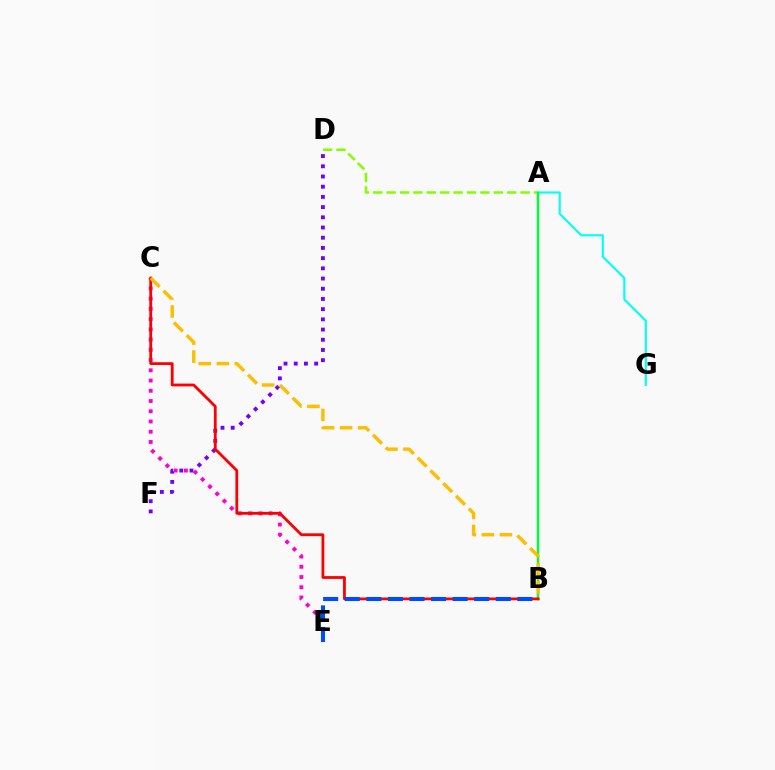{('A', 'D'): [{'color': '#84ff00', 'line_style': 'dashed', 'thickness': 1.82}], ('A', 'G'): [{'color': '#00fff6', 'line_style': 'solid', 'thickness': 1.52}], ('D', 'F'): [{'color': '#7200ff', 'line_style': 'dotted', 'thickness': 2.77}], ('C', 'E'): [{'color': '#ff00cf', 'line_style': 'dotted', 'thickness': 2.78}], ('A', 'B'): [{'color': '#00ff39', 'line_style': 'solid', 'thickness': 1.75}], ('B', 'C'): [{'color': '#ff0000', 'line_style': 'solid', 'thickness': 2.01}, {'color': '#ffbd00', 'line_style': 'dashed', 'thickness': 2.45}], ('B', 'E'): [{'color': '#004bff', 'line_style': 'dashed', 'thickness': 2.93}]}